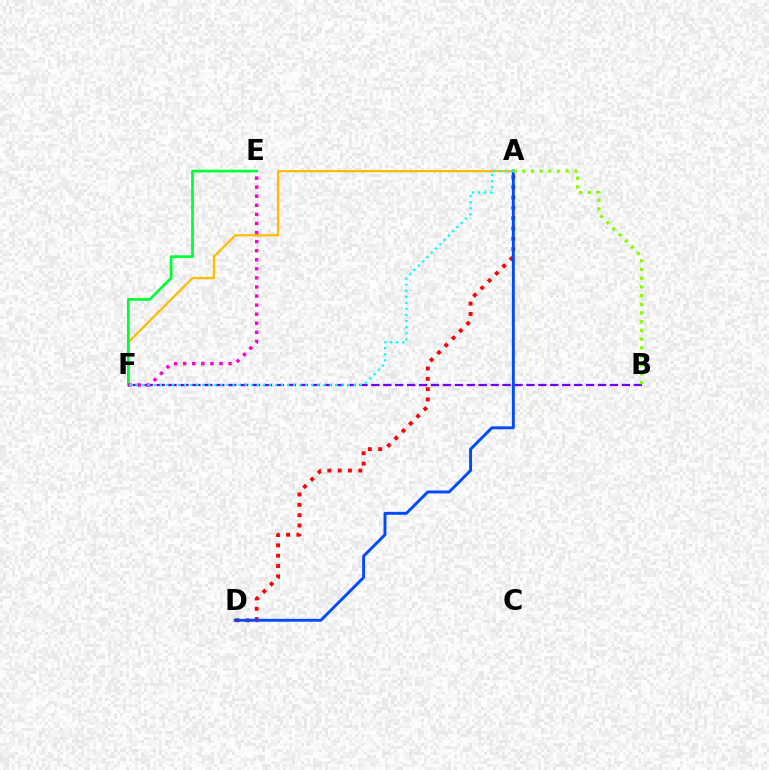{('A', 'F'): [{'color': '#ffbd00', 'line_style': 'solid', 'thickness': 1.64}, {'color': '#00fff6', 'line_style': 'dotted', 'thickness': 1.65}], ('E', 'F'): [{'color': '#00ff39', 'line_style': 'solid', 'thickness': 1.96}, {'color': '#ff00cf', 'line_style': 'dotted', 'thickness': 2.47}], ('B', 'F'): [{'color': '#7200ff', 'line_style': 'dashed', 'thickness': 1.62}], ('A', 'D'): [{'color': '#ff0000', 'line_style': 'dotted', 'thickness': 2.8}, {'color': '#004bff', 'line_style': 'solid', 'thickness': 2.11}], ('A', 'B'): [{'color': '#84ff00', 'line_style': 'dotted', 'thickness': 2.36}]}